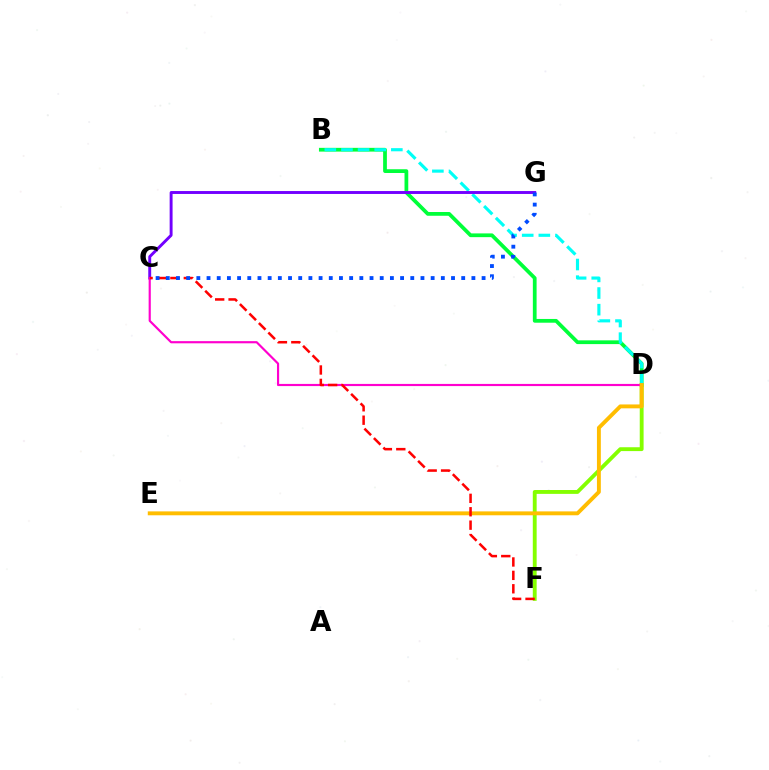{('B', 'D'): [{'color': '#00ff39', 'line_style': 'solid', 'thickness': 2.7}, {'color': '#00fff6', 'line_style': 'dashed', 'thickness': 2.26}], ('D', 'F'): [{'color': '#84ff00', 'line_style': 'solid', 'thickness': 2.78}], ('C', 'G'): [{'color': '#7200ff', 'line_style': 'solid', 'thickness': 2.1}, {'color': '#004bff', 'line_style': 'dotted', 'thickness': 2.77}], ('C', 'D'): [{'color': '#ff00cf', 'line_style': 'solid', 'thickness': 1.56}], ('D', 'E'): [{'color': '#ffbd00', 'line_style': 'solid', 'thickness': 2.8}], ('C', 'F'): [{'color': '#ff0000', 'line_style': 'dashed', 'thickness': 1.82}]}